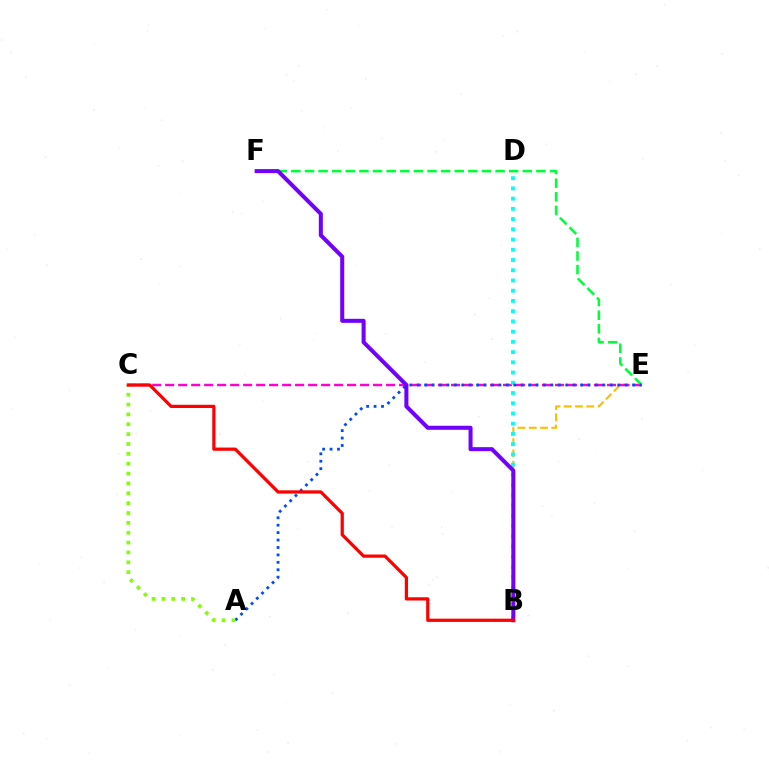{('B', 'E'): [{'color': '#ffbd00', 'line_style': 'dashed', 'thickness': 1.53}], ('C', 'E'): [{'color': '#ff00cf', 'line_style': 'dashed', 'thickness': 1.77}], ('E', 'F'): [{'color': '#00ff39', 'line_style': 'dashed', 'thickness': 1.85}], ('B', 'D'): [{'color': '#00fff6', 'line_style': 'dotted', 'thickness': 2.78}], ('A', 'E'): [{'color': '#004bff', 'line_style': 'dotted', 'thickness': 2.02}], ('A', 'C'): [{'color': '#84ff00', 'line_style': 'dotted', 'thickness': 2.68}], ('B', 'F'): [{'color': '#7200ff', 'line_style': 'solid', 'thickness': 2.9}], ('B', 'C'): [{'color': '#ff0000', 'line_style': 'solid', 'thickness': 2.33}]}